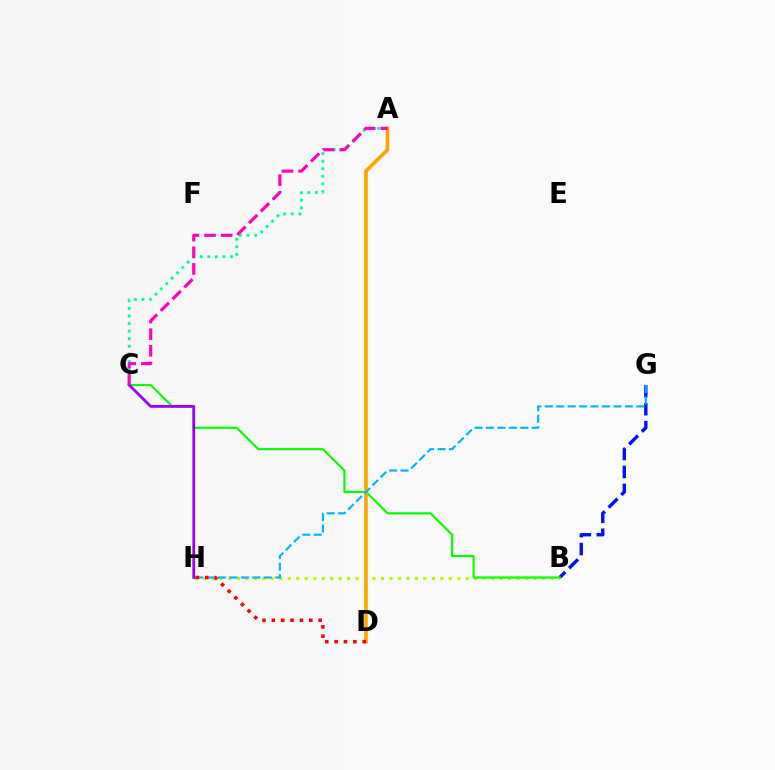{('A', 'C'): [{'color': '#00ff9d', 'line_style': 'dotted', 'thickness': 2.06}, {'color': '#ff00bd', 'line_style': 'dashed', 'thickness': 2.26}], ('B', 'G'): [{'color': '#0010ff', 'line_style': 'dashed', 'thickness': 2.44}], ('B', 'H'): [{'color': '#b3ff00', 'line_style': 'dotted', 'thickness': 2.3}], ('B', 'C'): [{'color': '#08ff00', 'line_style': 'solid', 'thickness': 1.56}], ('A', 'D'): [{'color': '#ffa500', 'line_style': 'solid', 'thickness': 2.63}], ('G', 'H'): [{'color': '#00b5ff', 'line_style': 'dashed', 'thickness': 1.56}], ('C', 'H'): [{'color': '#9b00ff', 'line_style': 'solid', 'thickness': 2.01}], ('D', 'H'): [{'color': '#ff0000', 'line_style': 'dotted', 'thickness': 2.54}]}